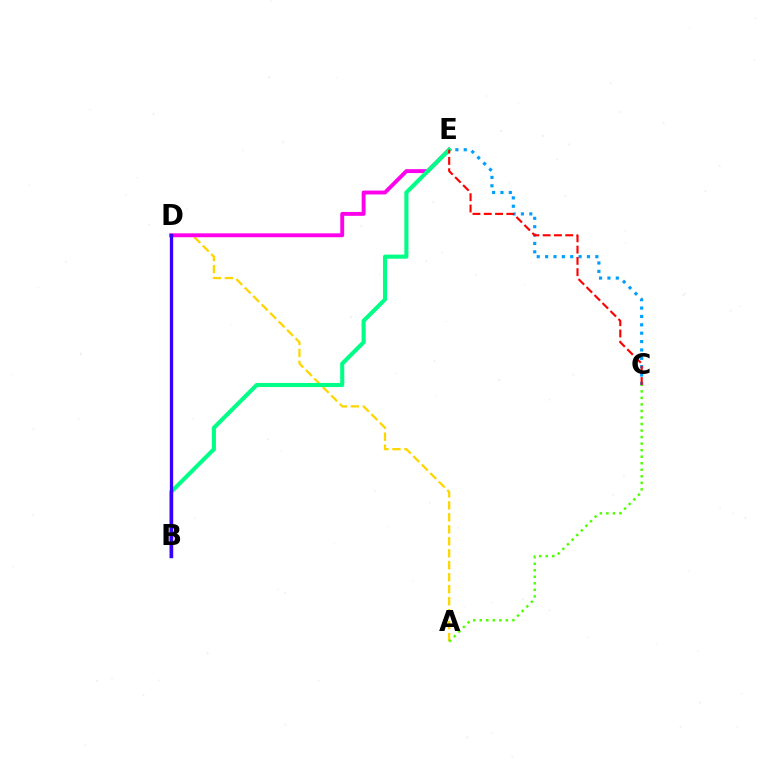{('A', 'D'): [{'color': '#ffd500', 'line_style': 'dashed', 'thickness': 1.63}], ('D', 'E'): [{'color': '#ff00ed', 'line_style': 'solid', 'thickness': 2.8}], ('A', 'C'): [{'color': '#4fff00', 'line_style': 'dotted', 'thickness': 1.78}], ('C', 'E'): [{'color': '#009eff', 'line_style': 'dotted', 'thickness': 2.27}, {'color': '#ff0000', 'line_style': 'dashed', 'thickness': 1.53}], ('B', 'E'): [{'color': '#00ff86', 'line_style': 'solid', 'thickness': 2.95}], ('B', 'D'): [{'color': '#3700ff', 'line_style': 'solid', 'thickness': 2.37}]}